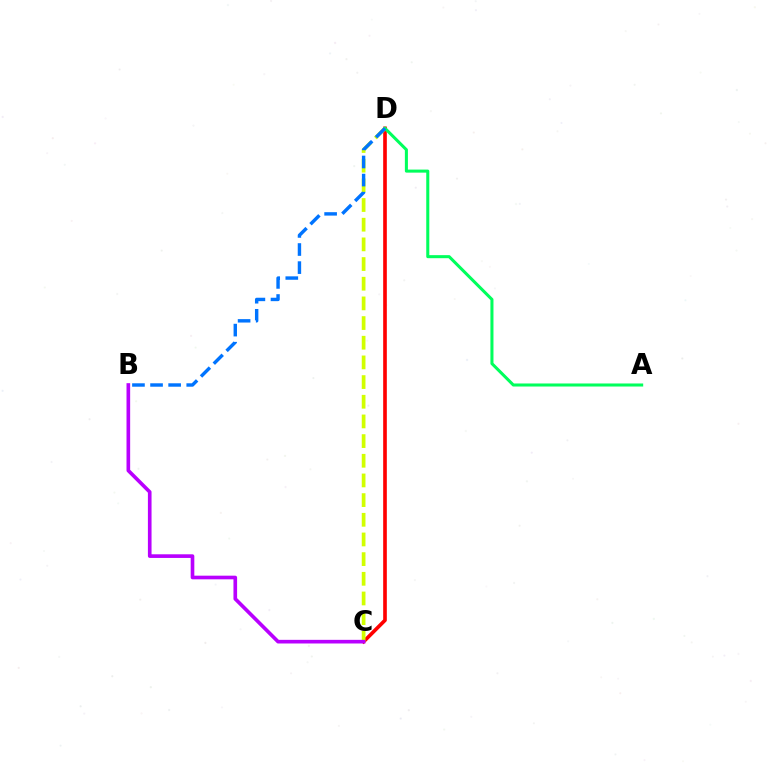{('C', 'D'): [{'color': '#ff0000', 'line_style': 'solid', 'thickness': 2.62}, {'color': '#d1ff00', 'line_style': 'dashed', 'thickness': 2.67}], ('A', 'D'): [{'color': '#00ff5c', 'line_style': 'solid', 'thickness': 2.19}], ('B', 'D'): [{'color': '#0074ff', 'line_style': 'dashed', 'thickness': 2.46}], ('B', 'C'): [{'color': '#b900ff', 'line_style': 'solid', 'thickness': 2.62}]}